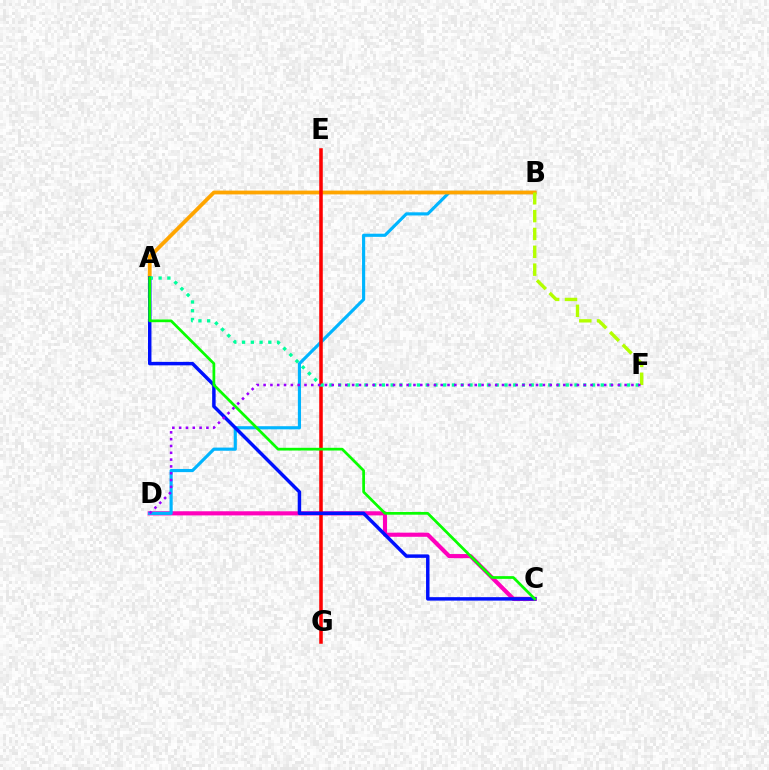{('C', 'D'): [{'color': '#ff00bd', 'line_style': 'solid', 'thickness': 2.98}], ('B', 'D'): [{'color': '#00b5ff', 'line_style': 'solid', 'thickness': 2.27}], ('A', 'B'): [{'color': '#ffa500', 'line_style': 'solid', 'thickness': 2.73}], ('E', 'G'): [{'color': '#ff0000', 'line_style': 'solid', 'thickness': 2.55}], ('A', 'C'): [{'color': '#0010ff', 'line_style': 'solid', 'thickness': 2.49}, {'color': '#08ff00', 'line_style': 'solid', 'thickness': 1.97}], ('B', 'F'): [{'color': '#b3ff00', 'line_style': 'dashed', 'thickness': 2.42}], ('A', 'F'): [{'color': '#00ff9d', 'line_style': 'dotted', 'thickness': 2.38}], ('D', 'F'): [{'color': '#9b00ff', 'line_style': 'dotted', 'thickness': 1.85}]}